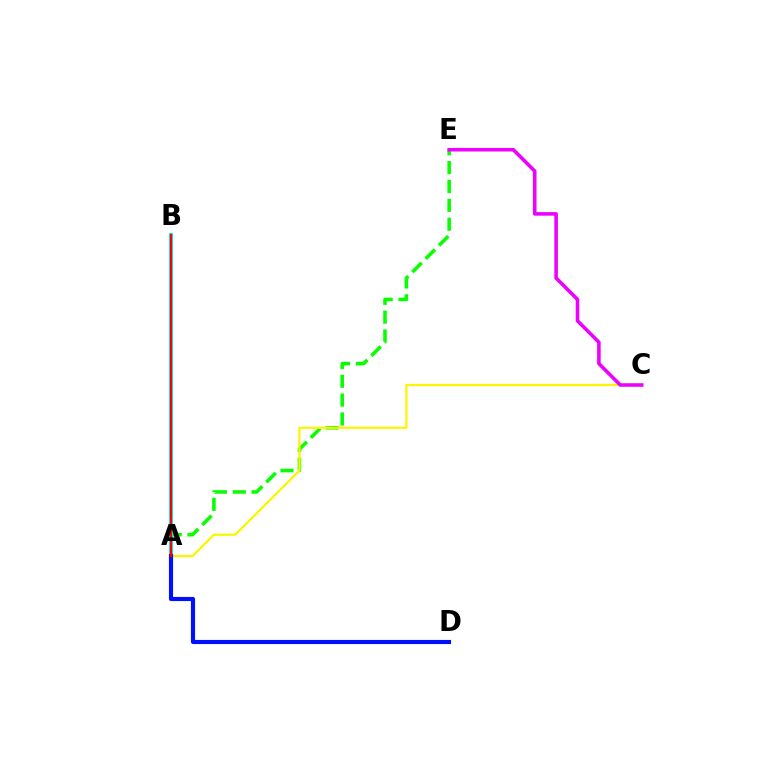{('A', 'E'): [{'color': '#08ff00', 'line_style': 'dashed', 'thickness': 2.56}], ('A', 'C'): [{'color': '#fcf500', 'line_style': 'solid', 'thickness': 1.61}], ('C', 'E'): [{'color': '#ee00ff', 'line_style': 'solid', 'thickness': 2.57}], ('A', 'B'): [{'color': '#00fff6', 'line_style': 'solid', 'thickness': 2.91}, {'color': '#ff0000', 'line_style': 'solid', 'thickness': 1.65}], ('A', 'D'): [{'color': '#0010ff', 'line_style': 'solid', 'thickness': 2.97}]}